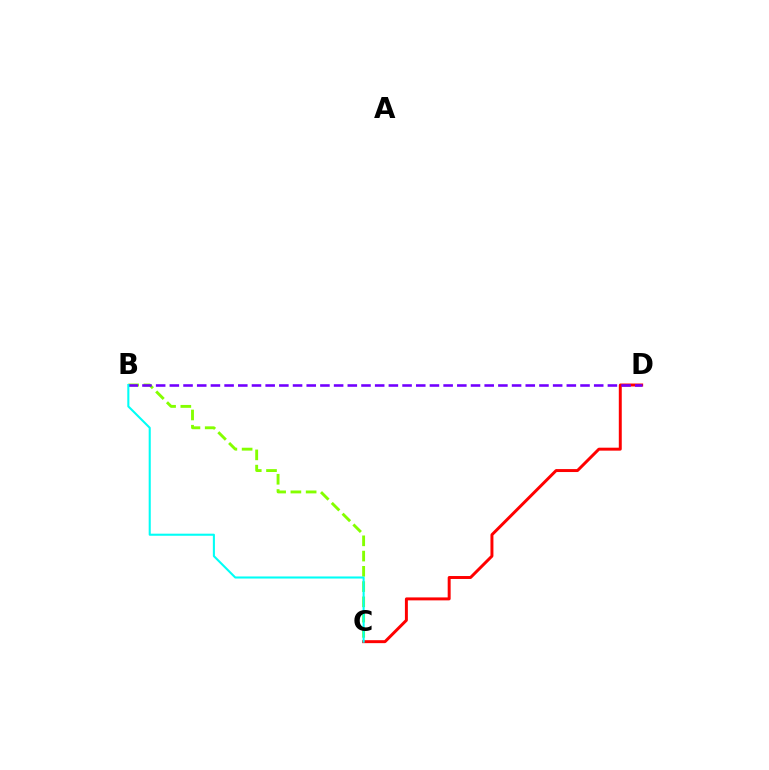{('C', 'D'): [{'color': '#ff0000', 'line_style': 'solid', 'thickness': 2.13}], ('B', 'C'): [{'color': '#84ff00', 'line_style': 'dashed', 'thickness': 2.07}, {'color': '#00fff6', 'line_style': 'solid', 'thickness': 1.5}], ('B', 'D'): [{'color': '#7200ff', 'line_style': 'dashed', 'thickness': 1.86}]}